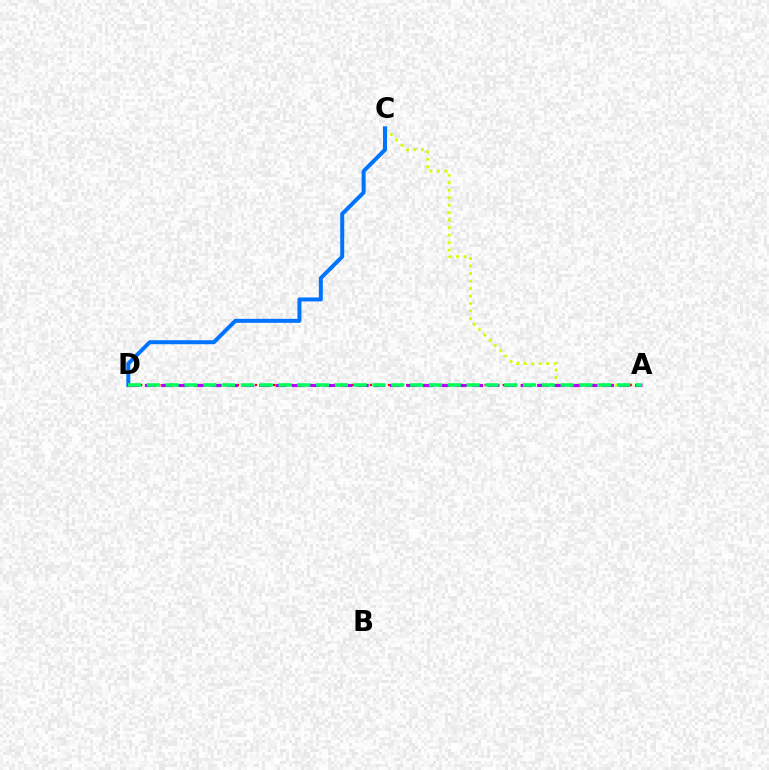{('A', 'C'): [{'color': '#d1ff00', 'line_style': 'dotted', 'thickness': 2.03}], ('C', 'D'): [{'color': '#0074ff', 'line_style': 'solid', 'thickness': 2.87}], ('A', 'D'): [{'color': '#ff0000', 'line_style': 'dotted', 'thickness': 1.64}, {'color': '#b900ff', 'line_style': 'dashed', 'thickness': 2.22}, {'color': '#00ff5c', 'line_style': 'dashed', 'thickness': 2.55}]}